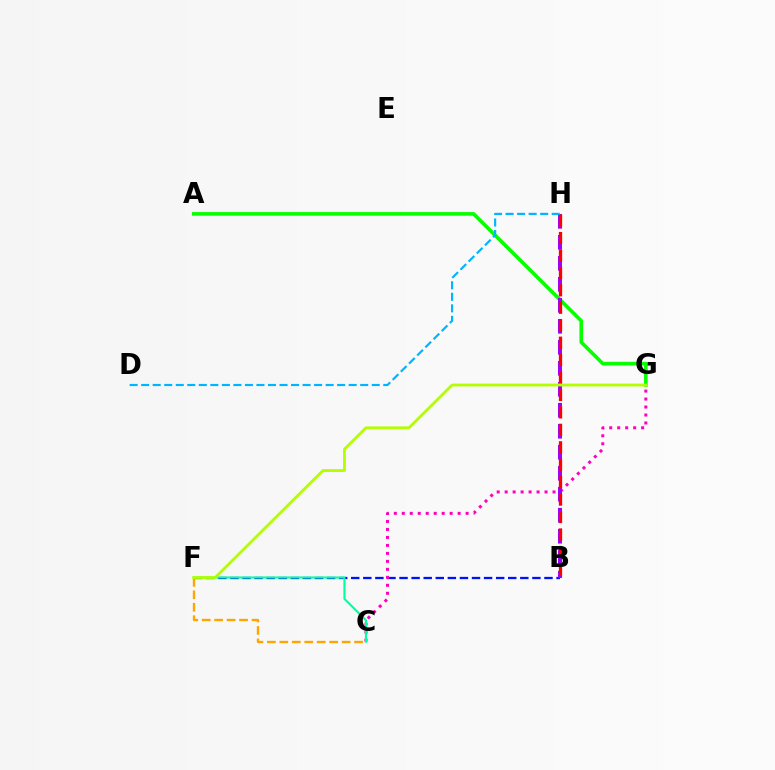{('B', 'F'): [{'color': '#0010ff', 'line_style': 'dashed', 'thickness': 1.64}], ('C', 'G'): [{'color': '#ff00bd', 'line_style': 'dotted', 'thickness': 2.17}], ('A', 'G'): [{'color': '#08ff00', 'line_style': 'solid', 'thickness': 2.61}], ('C', 'F'): [{'color': '#00ff9d', 'line_style': 'solid', 'thickness': 1.51}, {'color': '#ffa500', 'line_style': 'dashed', 'thickness': 1.69}], ('B', 'H'): [{'color': '#9b00ff', 'line_style': 'dashed', 'thickness': 2.85}, {'color': '#ff0000', 'line_style': 'dashed', 'thickness': 2.37}], ('F', 'G'): [{'color': '#b3ff00', 'line_style': 'solid', 'thickness': 2.02}], ('D', 'H'): [{'color': '#00b5ff', 'line_style': 'dashed', 'thickness': 1.57}]}